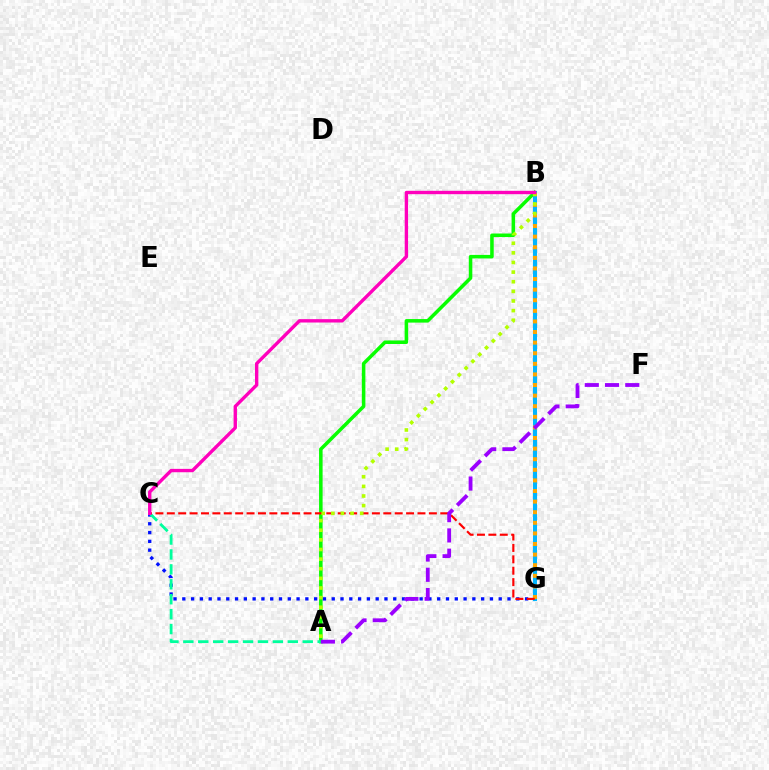{('A', 'B'): [{'color': '#08ff00', 'line_style': 'solid', 'thickness': 2.54}, {'color': '#b3ff00', 'line_style': 'dotted', 'thickness': 2.62}], ('C', 'G'): [{'color': '#0010ff', 'line_style': 'dotted', 'thickness': 2.39}, {'color': '#ff0000', 'line_style': 'dashed', 'thickness': 1.55}], ('B', 'G'): [{'color': '#00b5ff', 'line_style': 'solid', 'thickness': 2.95}, {'color': '#ffa500', 'line_style': 'dotted', 'thickness': 2.88}], ('A', 'C'): [{'color': '#00ff9d', 'line_style': 'dashed', 'thickness': 2.03}], ('A', 'F'): [{'color': '#9b00ff', 'line_style': 'dashed', 'thickness': 2.75}], ('B', 'C'): [{'color': '#ff00bd', 'line_style': 'solid', 'thickness': 2.42}]}